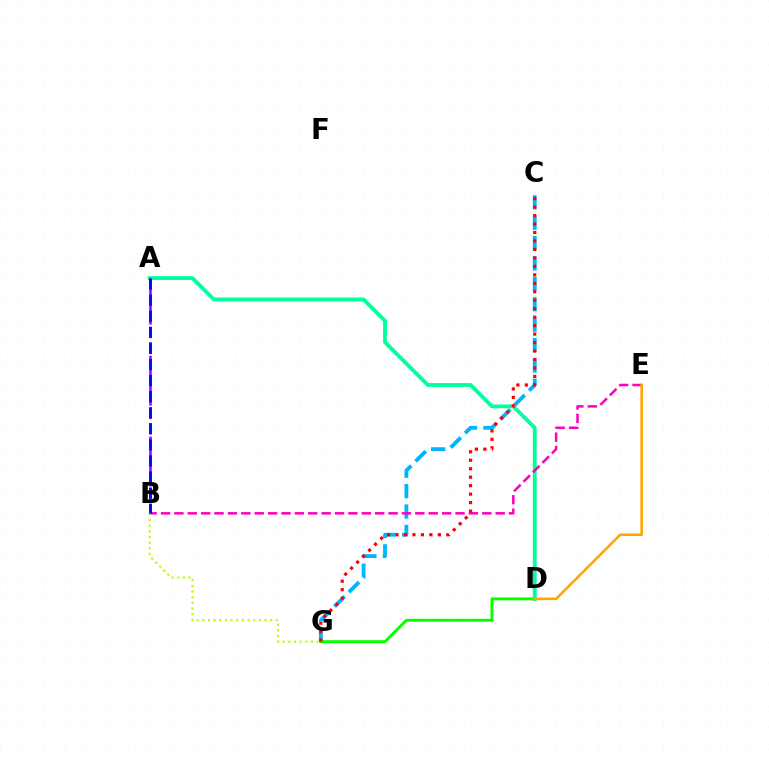{('C', 'G'): [{'color': '#00b5ff', 'line_style': 'dashed', 'thickness': 2.77}, {'color': '#ff0000', 'line_style': 'dotted', 'thickness': 2.3}], ('D', 'G'): [{'color': '#08ff00', 'line_style': 'solid', 'thickness': 2.12}], ('A', 'D'): [{'color': '#00ff9d', 'line_style': 'solid', 'thickness': 2.75}], ('B', 'E'): [{'color': '#ff00bd', 'line_style': 'dashed', 'thickness': 1.82}], ('A', 'B'): [{'color': '#9b00ff', 'line_style': 'dashed', 'thickness': 1.83}, {'color': '#0010ff', 'line_style': 'dashed', 'thickness': 2.18}], ('B', 'G'): [{'color': '#b3ff00', 'line_style': 'dotted', 'thickness': 1.54}], ('D', 'E'): [{'color': '#ffa500', 'line_style': 'solid', 'thickness': 1.85}]}